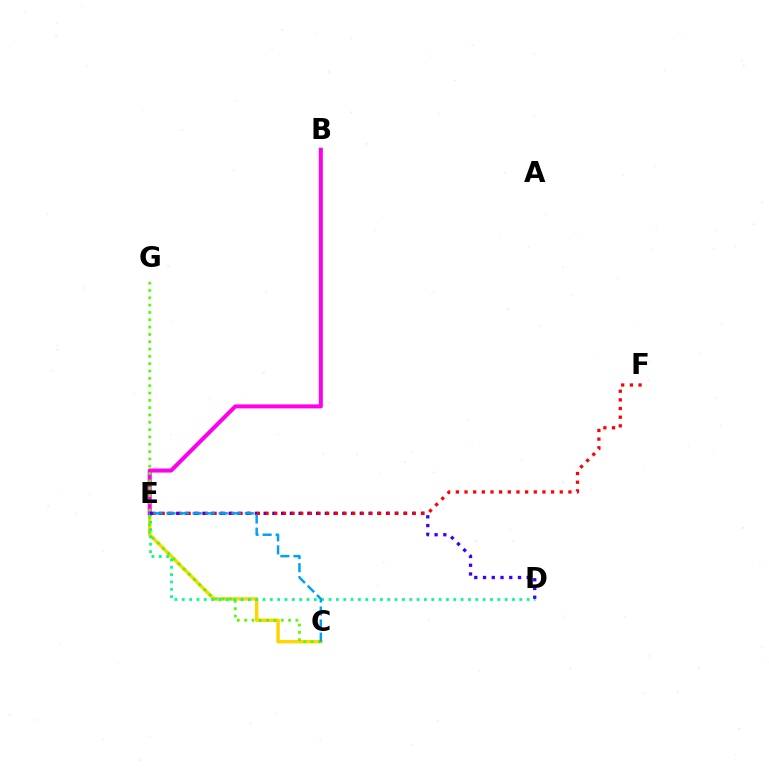{('C', 'E'): [{'color': '#ffd500', 'line_style': 'solid', 'thickness': 2.5}, {'color': '#009eff', 'line_style': 'dashed', 'thickness': 1.77}], ('B', 'E'): [{'color': '#ff00ed', 'line_style': 'solid', 'thickness': 2.9}], ('C', 'G'): [{'color': '#4fff00', 'line_style': 'dotted', 'thickness': 1.99}], ('D', 'E'): [{'color': '#00ff86', 'line_style': 'dotted', 'thickness': 1.99}, {'color': '#3700ff', 'line_style': 'dotted', 'thickness': 2.38}], ('E', 'F'): [{'color': '#ff0000', 'line_style': 'dotted', 'thickness': 2.35}]}